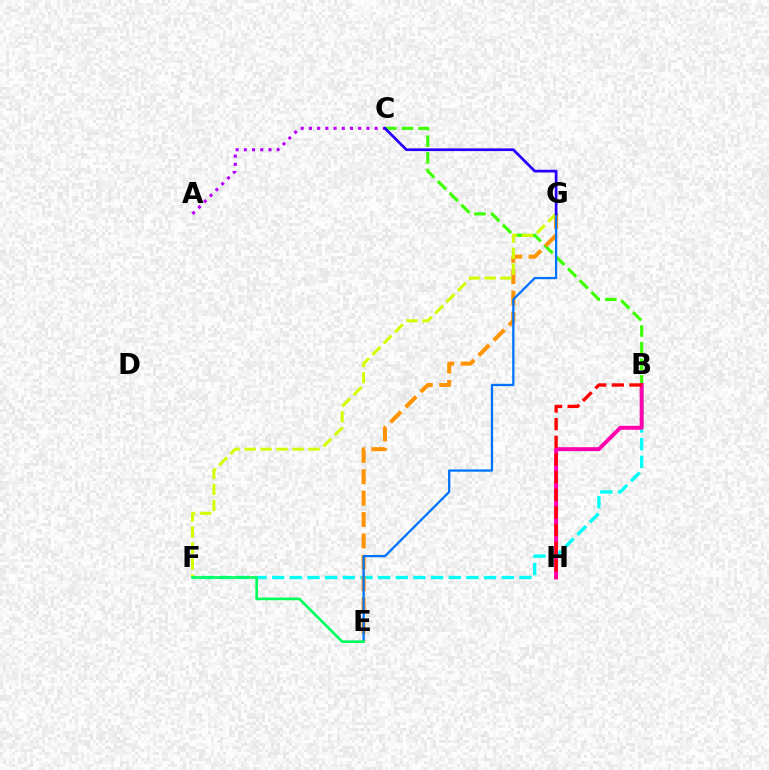{('B', 'F'): [{'color': '#00fff6', 'line_style': 'dashed', 'thickness': 2.4}], ('B', 'C'): [{'color': '#3dff00', 'line_style': 'dashed', 'thickness': 2.26}], ('E', 'G'): [{'color': '#ff9400', 'line_style': 'dashed', 'thickness': 2.91}, {'color': '#0074ff', 'line_style': 'solid', 'thickness': 1.64}], ('F', 'G'): [{'color': '#d1ff00', 'line_style': 'dashed', 'thickness': 2.17}], ('B', 'H'): [{'color': '#ff00ac', 'line_style': 'solid', 'thickness': 2.85}, {'color': '#ff0000', 'line_style': 'dashed', 'thickness': 2.4}], ('A', 'C'): [{'color': '#b900ff', 'line_style': 'dotted', 'thickness': 2.23}], ('E', 'F'): [{'color': '#00ff5c', 'line_style': 'solid', 'thickness': 1.92}], ('C', 'G'): [{'color': '#2500ff', 'line_style': 'solid', 'thickness': 1.96}]}